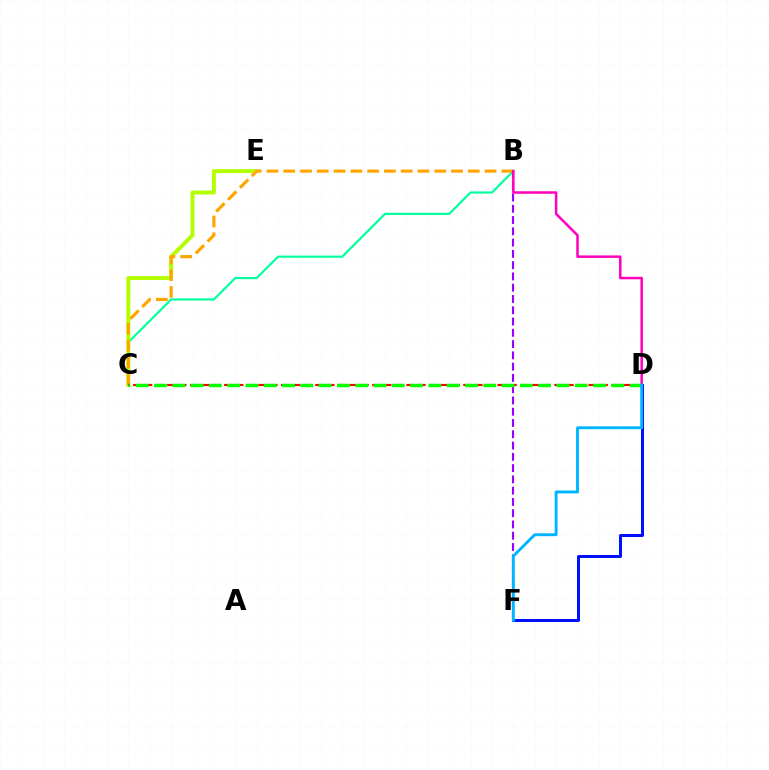{('B', 'C'): [{'color': '#00ff9d', 'line_style': 'solid', 'thickness': 1.56}, {'color': '#ffa500', 'line_style': 'dashed', 'thickness': 2.28}], ('C', 'E'): [{'color': '#b3ff00', 'line_style': 'solid', 'thickness': 2.84}], ('D', 'F'): [{'color': '#0010ff', 'line_style': 'solid', 'thickness': 2.15}, {'color': '#00b5ff', 'line_style': 'solid', 'thickness': 2.09}], ('C', 'D'): [{'color': '#ff0000', 'line_style': 'dashed', 'thickness': 1.55}, {'color': '#08ff00', 'line_style': 'dashed', 'thickness': 2.49}], ('B', 'F'): [{'color': '#9b00ff', 'line_style': 'dashed', 'thickness': 1.53}], ('B', 'D'): [{'color': '#ff00bd', 'line_style': 'solid', 'thickness': 1.8}]}